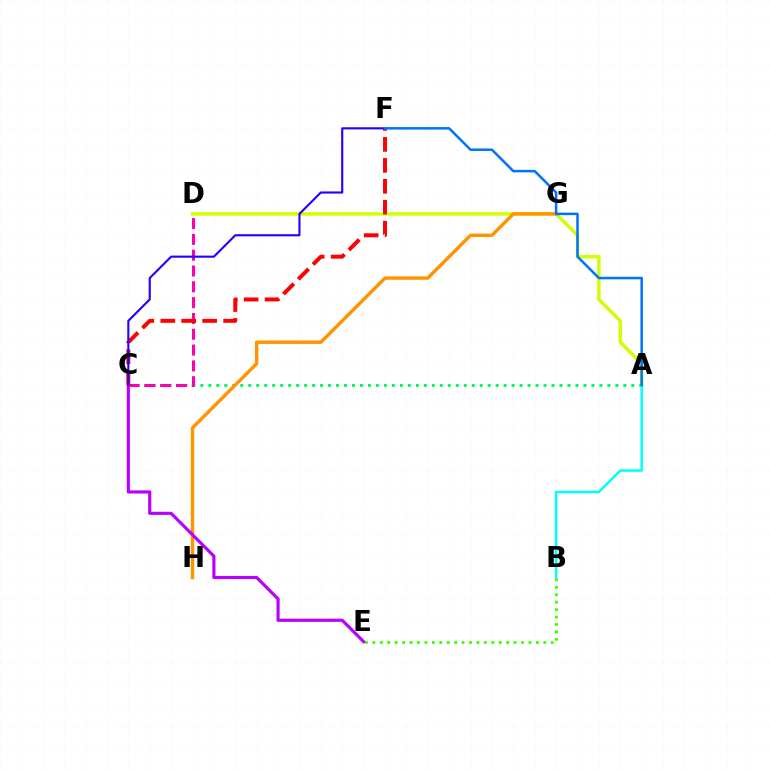{('A', 'D'): [{'color': '#d1ff00', 'line_style': 'solid', 'thickness': 2.48}], ('A', 'C'): [{'color': '#00ff5c', 'line_style': 'dotted', 'thickness': 2.17}], ('B', 'E'): [{'color': '#3dff00', 'line_style': 'dotted', 'thickness': 2.02}], ('G', 'H'): [{'color': '#ff9400', 'line_style': 'solid', 'thickness': 2.45}], ('C', 'E'): [{'color': '#b900ff', 'line_style': 'solid', 'thickness': 2.27}], ('C', 'D'): [{'color': '#ff00ac', 'line_style': 'dashed', 'thickness': 2.15}], ('C', 'F'): [{'color': '#ff0000', 'line_style': 'dashed', 'thickness': 2.85}, {'color': '#2500ff', 'line_style': 'solid', 'thickness': 1.53}], ('A', 'B'): [{'color': '#00fff6', 'line_style': 'solid', 'thickness': 1.79}], ('A', 'F'): [{'color': '#0074ff', 'line_style': 'solid', 'thickness': 1.81}]}